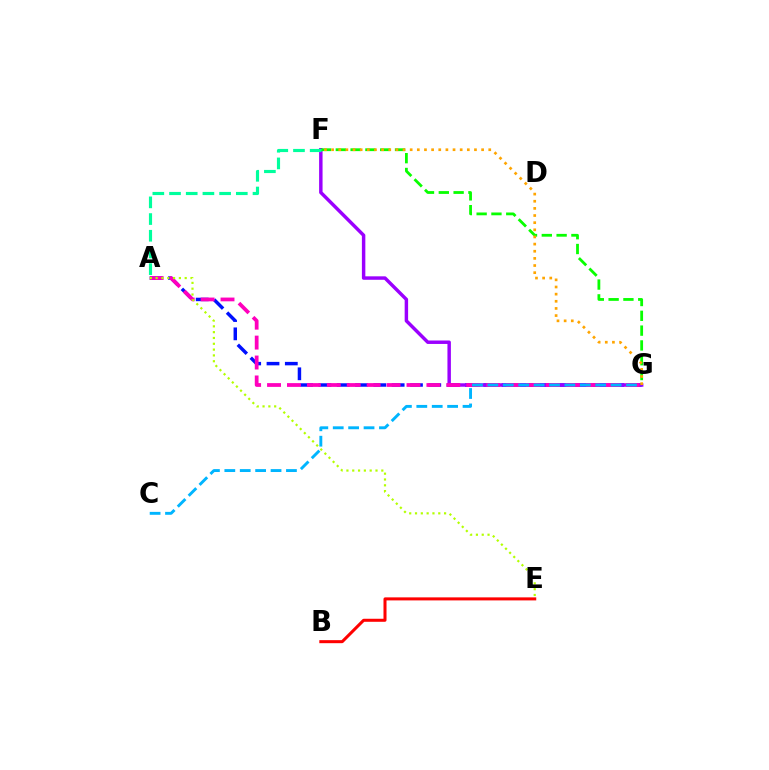{('B', 'E'): [{'color': '#ff0000', 'line_style': 'solid', 'thickness': 2.18}], ('A', 'G'): [{'color': '#0010ff', 'line_style': 'dashed', 'thickness': 2.49}, {'color': '#ff00bd', 'line_style': 'dashed', 'thickness': 2.71}], ('F', 'G'): [{'color': '#9b00ff', 'line_style': 'solid', 'thickness': 2.49}, {'color': '#08ff00', 'line_style': 'dashed', 'thickness': 2.01}, {'color': '#ffa500', 'line_style': 'dotted', 'thickness': 1.94}], ('C', 'G'): [{'color': '#00b5ff', 'line_style': 'dashed', 'thickness': 2.09}], ('A', 'E'): [{'color': '#b3ff00', 'line_style': 'dotted', 'thickness': 1.58}], ('A', 'F'): [{'color': '#00ff9d', 'line_style': 'dashed', 'thickness': 2.27}]}